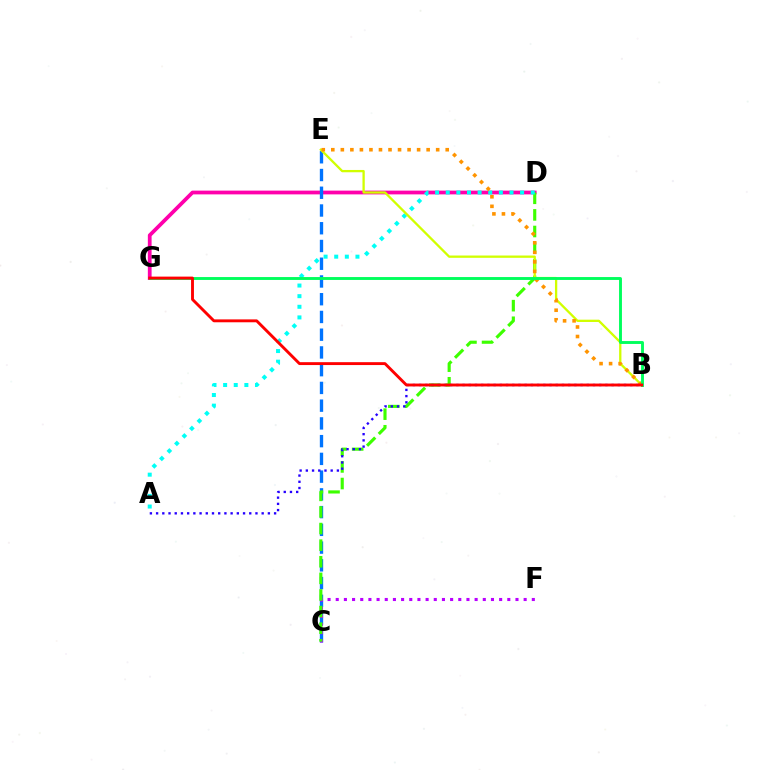{('D', 'G'): [{'color': '#ff00ac', 'line_style': 'solid', 'thickness': 2.7}], ('C', 'E'): [{'color': '#0074ff', 'line_style': 'dashed', 'thickness': 2.41}], ('C', 'F'): [{'color': '#b900ff', 'line_style': 'dotted', 'thickness': 2.22}], ('C', 'D'): [{'color': '#3dff00', 'line_style': 'dashed', 'thickness': 2.26}], ('A', 'D'): [{'color': '#00fff6', 'line_style': 'dotted', 'thickness': 2.89}], ('A', 'B'): [{'color': '#2500ff', 'line_style': 'dotted', 'thickness': 1.69}], ('B', 'E'): [{'color': '#d1ff00', 'line_style': 'solid', 'thickness': 1.66}, {'color': '#ff9400', 'line_style': 'dotted', 'thickness': 2.59}], ('B', 'G'): [{'color': '#00ff5c', 'line_style': 'solid', 'thickness': 2.08}, {'color': '#ff0000', 'line_style': 'solid', 'thickness': 2.08}]}